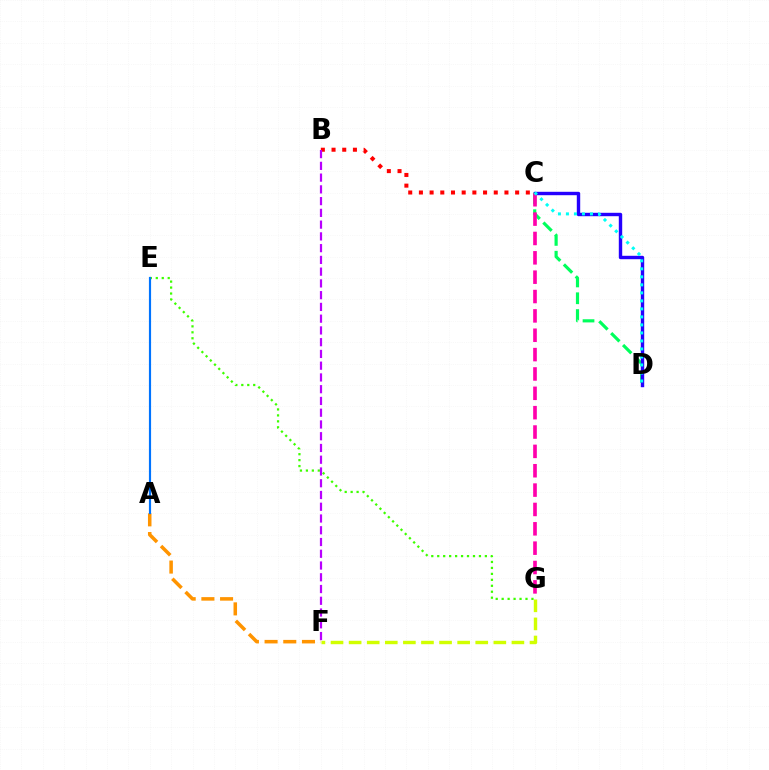{('F', 'G'): [{'color': '#d1ff00', 'line_style': 'dashed', 'thickness': 2.46}], ('A', 'F'): [{'color': '#ff9400', 'line_style': 'dashed', 'thickness': 2.54}], ('E', 'G'): [{'color': '#3dff00', 'line_style': 'dotted', 'thickness': 1.62}], ('C', 'D'): [{'color': '#00ff5c', 'line_style': 'dashed', 'thickness': 2.28}, {'color': '#2500ff', 'line_style': 'solid', 'thickness': 2.45}, {'color': '#00fff6', 'line_style': 'dotted', 'thickness': 2.18}], ('A', 'E'): [{'color': '#0074ff', 'line_style': 'solid', 'thickness': 1.56}], ('B', 'C'): [{'color': '#ff0000', 'line_style': 'dotted', 'thickness': 2.91}], ('B', 'F'): [{'color': '#b900ff', 'line_style': 'dashed', 'thickness': 1.6}], ('C', 'G'): [{'color': '#ff00ac', 'line_style': 'dashed', 'thickness': 2.63}]}